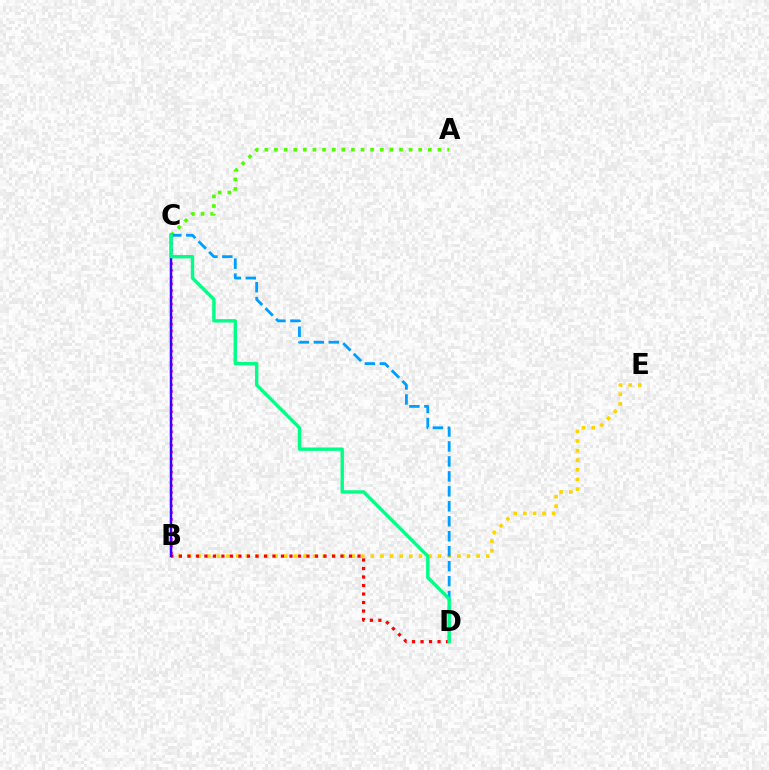{('B', 'C'): [{'color': '#ff00ed', 'line_style': 'dotted', 'thickness': 1.83}, {'color': '#3700ff', 'line_style': 'solid', 'thickness': 1.8}], ('B', 'E'): [{'color': '#ffd500', 'line_style': 'dotted', 'thickness': 2.61}], ('A', 'C'): [{'color': '#4fff00', 'line_style': 'dotted', 'thickness': 2.61}], ('B', 'D'): [{'color': '#ff0000', 'line_style': 'dotted', 'thickness': 2.31}], ('C', 'D'): [{'color': '#009eff', 'line_style': 'dashed', 'thickness': 2.03}, {'color': '#00ff86', 'line_style': 'solid', 'thickness': 2.43}]}